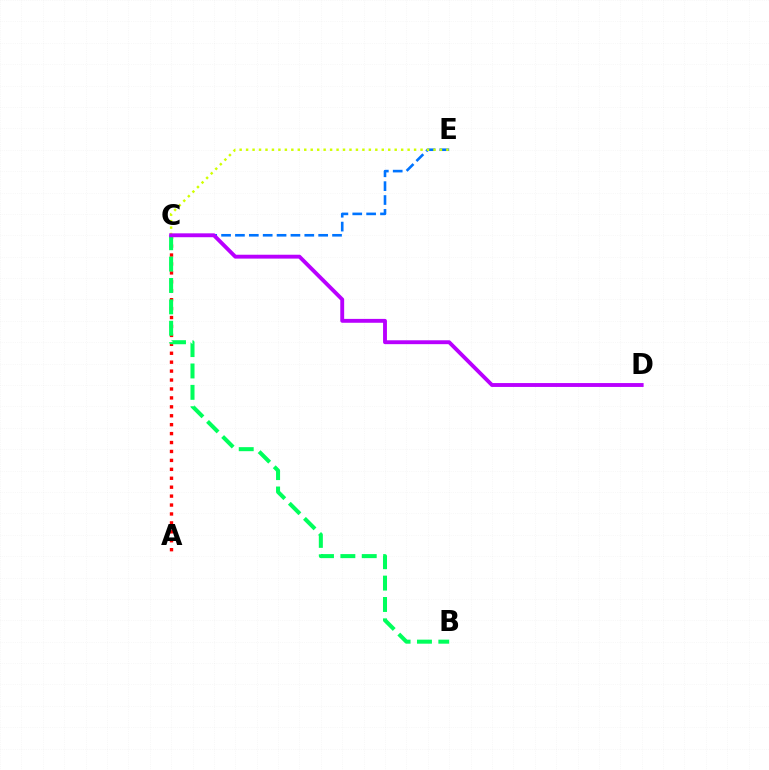{('A', 'C'): [{'color': '#ff0000', 'line_style': 'dotted', 'thickness': 2.43}], ('B', 'C'): [{'color': '#00ff5c', 'line_style': 'dashed', 'thickness': 2.9}], ('C', 'E'): [{'color': '#0074ff', 'line_style': 'dashed', 'thickness': 1.88}, {'color': '#d1ff00', 'line_style': 'dotted', 'thickness': 1.76}], ('C', 'D'): [{'color': '#b900ff', 'line_style': 'solid', 'thickness': 2.79}]}